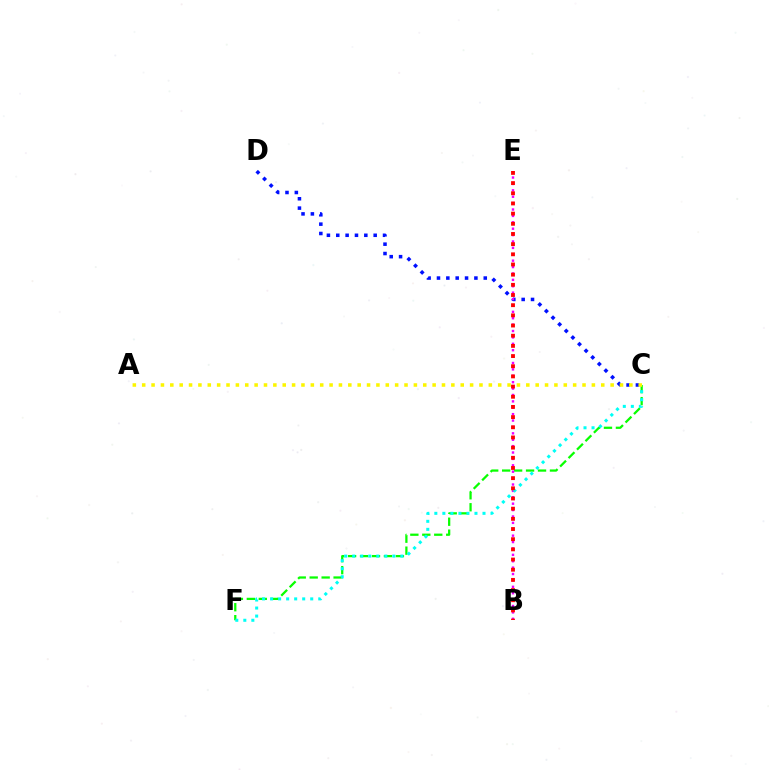{('C', 'F'): [{'color': '#08ff00', 'line_style': 'dashed', 'thickness': 1.62}, {'color': '#00fff6', 'line_style': 'dotted', 'thickness': 2.18}], ('C', 'D'): [{'color': '#0010ff', 'line_style': 'dotted', 'thickness': 2.54}], ('B', 'E'): [{'color': '#ee00ff', 'line_style': 'dotted', 'thickness': 1.74}, {'color': '#ff0000', 'line_style': 'dotted', 'thickness': 2.76}], ('A', 'C'): [{'color': '#fcf500', 'line_style': 'dotted', 'thickness': 2.55}]}